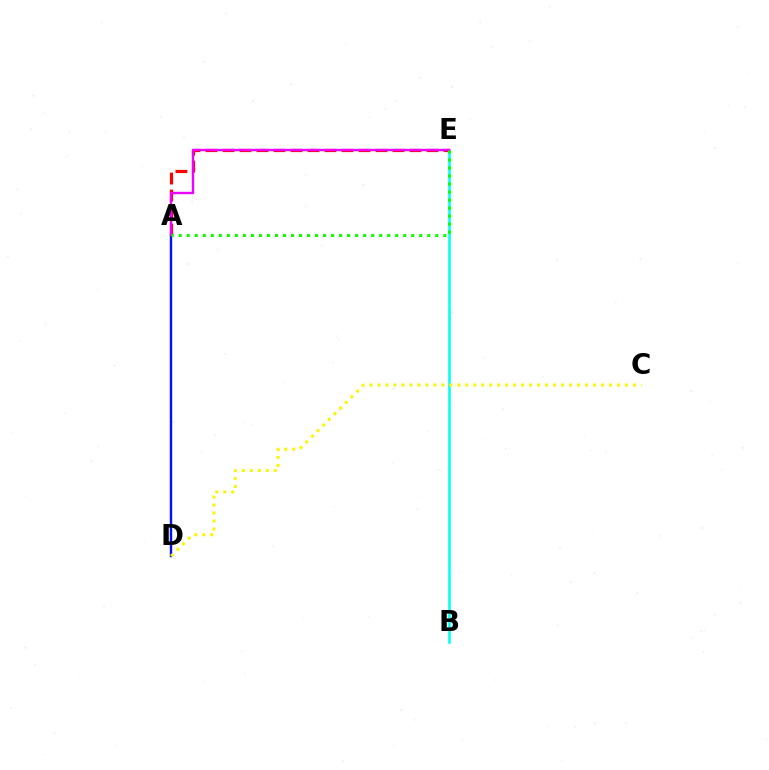{('B', 'E'): [{'color': '#00fff6', 'line_style': 'solid', 'thickness': 1.85}], ('A', 'D'): [{'color': '#0010ff', 'line_style': 'solid', 'thickness': 1.73}], ('C', 'D'): [{'color': '#fcf500', 'line_style': 'dotted', 'thickness': 2.17}], ('A', 'E'): [{'color': '#ff0000', 'line_style': 'dashed', 'thickness': 2.31}, {'color': '#ee00ff', 'line_style': 'solid', 'thickness': 1.72}, {'color': '#08ff00', 'line_style': 'dotted', 'thickness': 2.18}]}